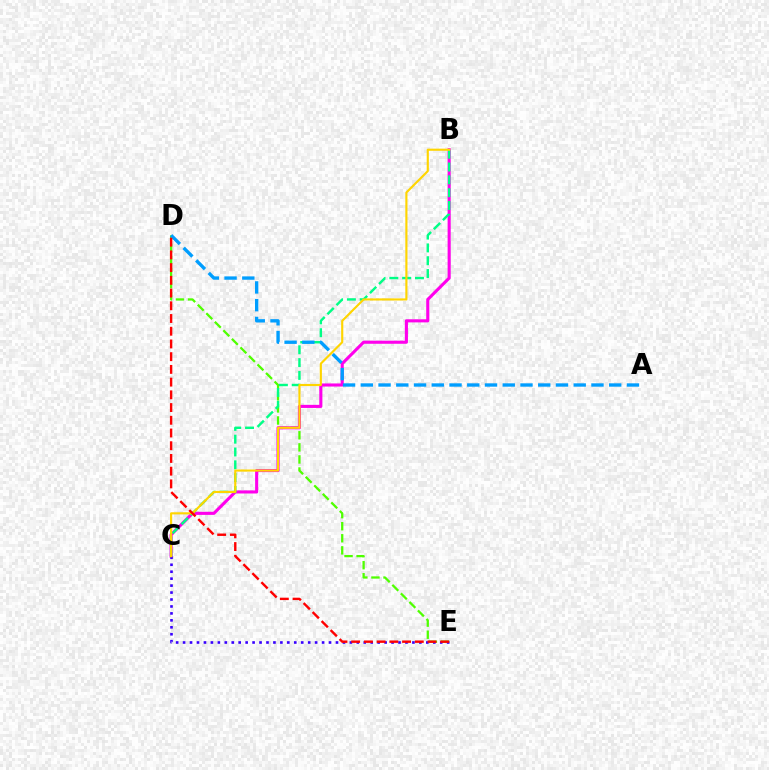{('D', 'E'): [{'color': '#4fff00', 'line_style': 'dashed', 'thickness': 1.64}, {'color': '#ff0000', 'line_style': 'dashed', 'thickness': 1.73}], ('B', 'C'): [{'color': '#ff00ed', 'line_style': 'solid', 'thickness': 2.23}, {'color': '#00ff86', 'line_style': 'dashed', 'thickness': 1.74}, {'color': '#ffd500', 'line_style': 'solid', 'thickness': 1.54}], ('C', 'E'): [{'color': '#3700ff', 'line_style': 'dotted', 'thickness': 1.89}], ('A', 'D'): [{'color': '#009eff', 'line_style': 'dashed', 'thickness': 2.41}]}